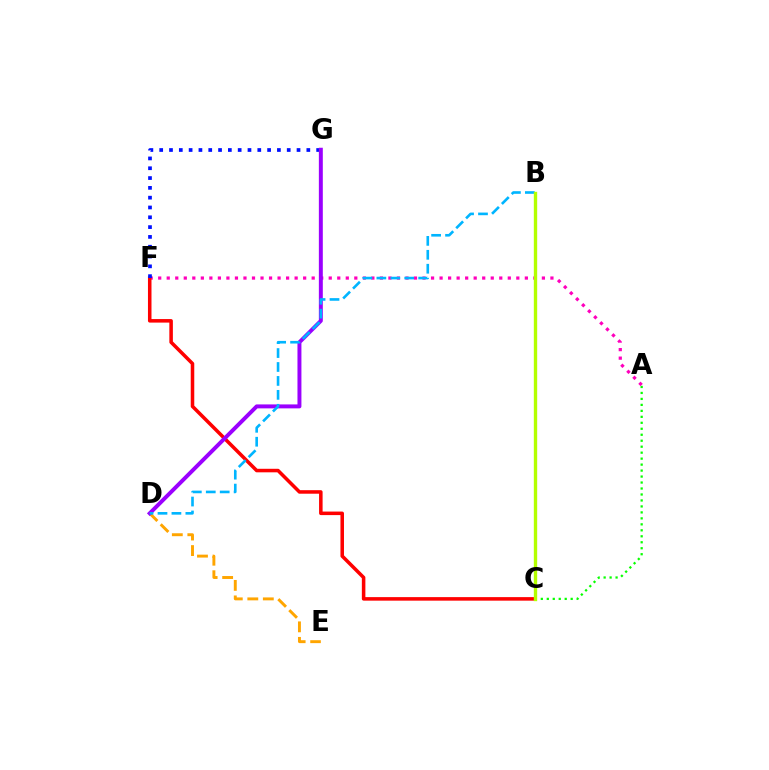{('A', 'F'): [{'color': '#ff00bd', 'line_style': 'dotted', 'thickness': 2.32}], ('C', 'F'): [{'color': '#ff0000', 'line_style': 'solid', 'thickness': 2.54}], ('F', 'G'): [{'color': '#0010ff', 'line_style': 'dotted', 'thickness': 2.67}], ('D', 'E'): [{'color': '#ffa500', 'line_style': 'dashed', 'thickness': 2.11}], ('B', 'C'): [{'color': '#00ff9d', 'line_style': 'dotted', 'thickness': 1.95}, {'color': '#b3ff00', 'line_style': 'solid', 'thickness': 2.42}], ('A', 'C'): [{'color': '#08ff00', 'line_style': 'dotted', 'thickness': 1.62}], ('D', 'G'): [{'color': '#9b00ff', 'line_style': 'solid', 'thickness': 2.85}], ('B', 'D'): [{'color': '#00b5ff', 'line_style': 'dashed', 'thickness': 1.89}]}